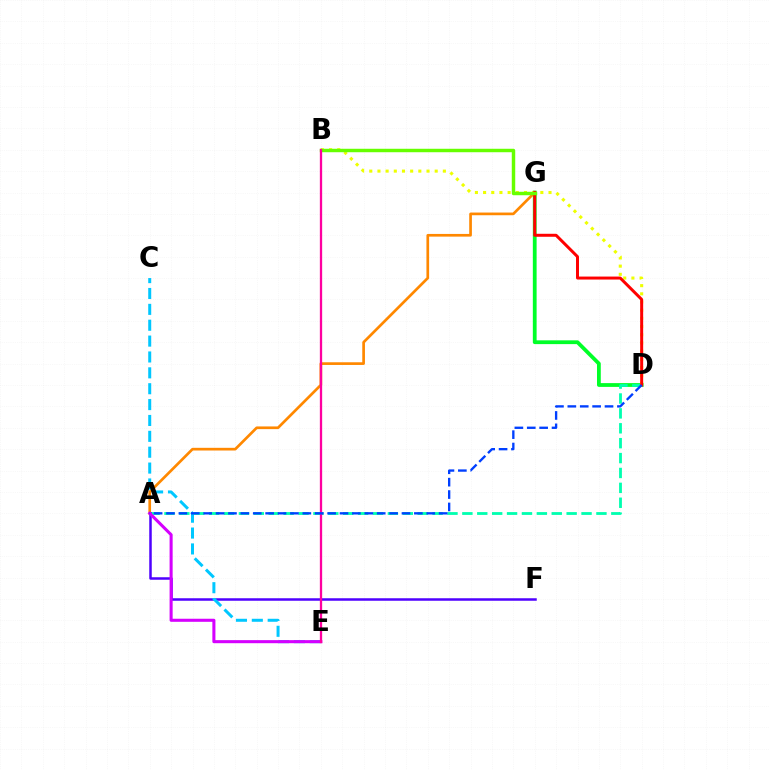{('D', 'G'): [{'color': '#00ff27', 'line_style': 'solid', 'thickness': 2.72}, {'color': '#ff0000', 'line_style': 'solid', 'thickness': 2.15}], ('A', 'G'): [{'color': '#ff8800', 'line_style': 'solid', 'thickness': 1.94}], ('B', 'D'): [{'color': '#eeff00', 'line_style': 'dotted', 'thickness': 2.22}], ('A', 'D'): [{'color': '#00ffaf', 'line_style': 'dashed', 'thickness': 2.02}, {'color': '#003fff', 'line_style': 'dashed', 'thickness': 1.68}], ('A', 'F'): [{'color': '#4f00ff', 'line_style': 'solid', 'thickness': 1.8}], ('C', 'E'): [{'color': '#00c7ff', 'line_style': 'dashed', 'thickness': 2.16}], ('B', 'G'): [{'color': '#66ff00', 'line_style': 'solid', 'thickness': 2.49}], ('A', 'E'): [{'color': '#d600ff', 'line_style': 'solid', 'thickness': 2.2}], ('B', 'E'): [{'color': '#ff00a0', 'line_style': 'solid', 'thickness': 1.66}]}